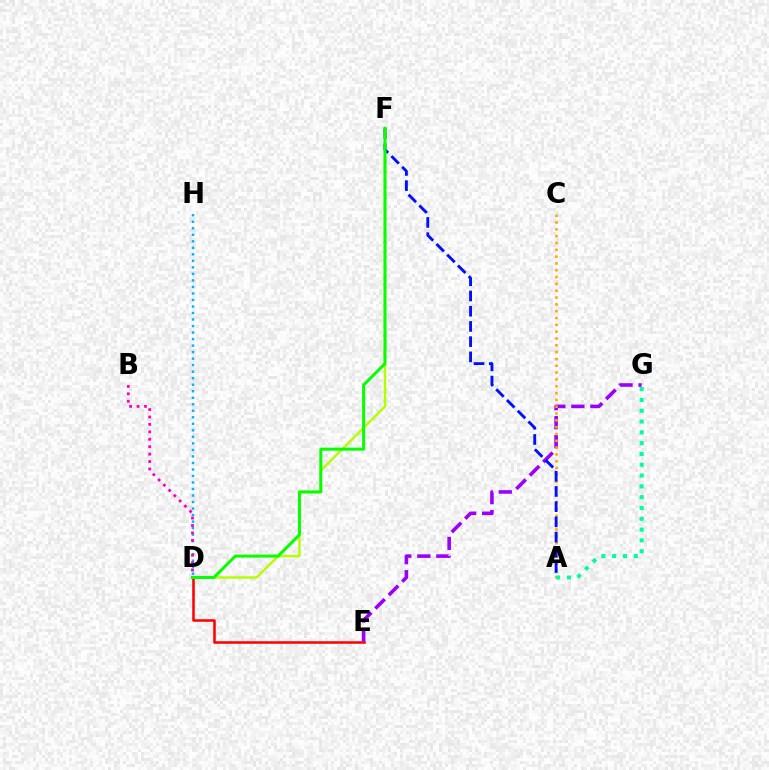{('D', 'F'): [{'color': '#b3ff00', 'line_style': 'solid', 'thickness': 1.74}, {'color': '#08ff00', 'line_style': 'solid', 'thickness': 2.17}], ('D', 'E'): [{'color': '#ff0000', 'line_style': 'solid', 'thickness': 1.82}], ('E', 'G'): [{'color': '#9b00ff', 'line_style': 'dashed', 'thickness': 2.58}], ('D', 'H'): [{'color': '#00b5ff', 'line_style': 'dotted', 'thickness': 1.77}], ('B', 'D'): [{'color': '#ff00bd', 'line_style': 'dotted', 'thickness': 2.02}], ('A', 'C'): [{'color': '#ffa500', 'line_style': 'dotted', 'thickness': 1.85}], ('A', 'F'): [{'color': '#0010ff', 'line_style': 'dashed', 'thickness': 2.07}], ('A', 'G'): [{'color': '#00ff9d', 'line_style': 'dotted', 'thickness': 2.94}]}